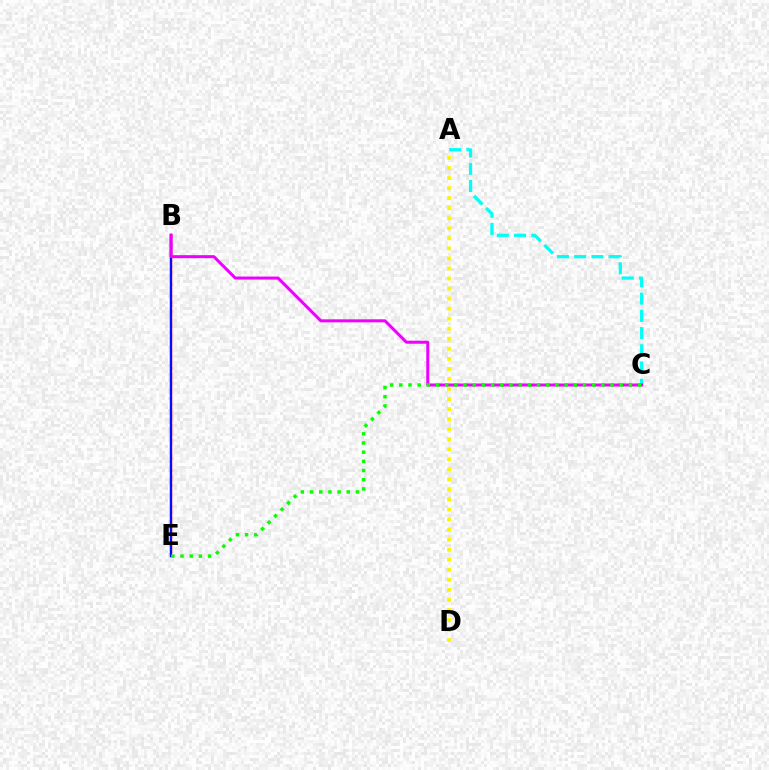{('B', 'E'): [{'color': '#ff0000', 'line_style': 'solid', 'thickness': 1.76}, {'color': '#0010ff', 'line_style': 'solid', 'thickness': 1.53}], ('A', 'D'): [{'color': '#fcf500', 'line_style': 'dotted', 'thickness': 2.73}], ('A', 'C'): [{'color': '#00fff6', 'line_style': 'dashed', 'thickness': 2.34}], ('B', 'C'): [{'color': '#ee00ff', 'line_style': 'solid', 'thickness': 2.17}], ('C', 'E'): [{'color': '#08ff00', 'line_style': 'dotted', 'thickness': 2.5}]}